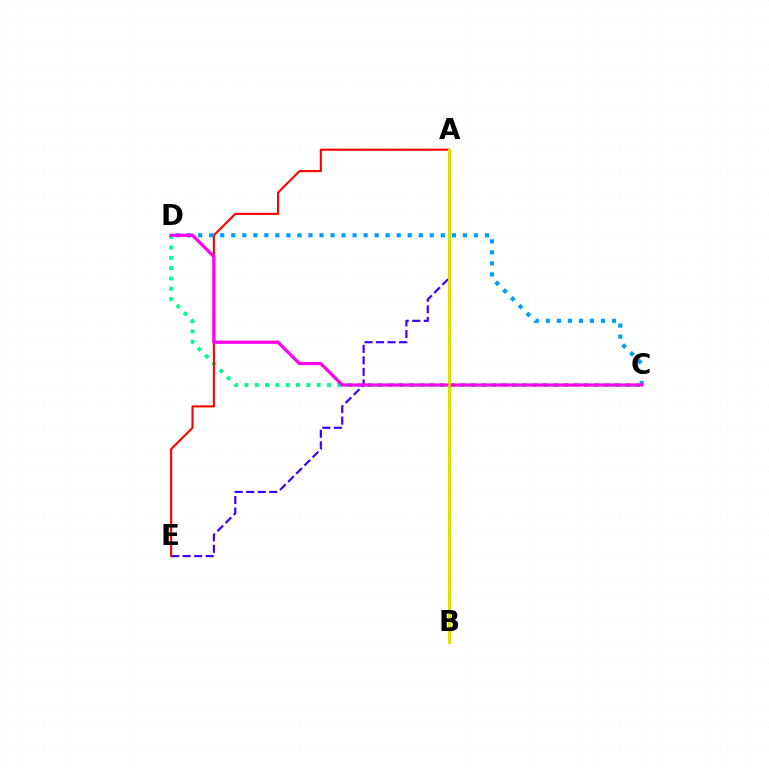{('C', 'D'): [{'color': '#00ff86', 'line_style': 'dotted', 'thickness': 2.8}, {'color': '#009eff', 'line_style': 'dotted', 'thickness': 3.0}, {'color': '#ff00ed', 'line_style': 'solid', 'thickness': 2.34}], ('A', 'E'): [{'color': '#3700ff', 'line_style': 'dashed', 'thickness': 1.57}, {'color': '#ff0000', 'line_style': 'solid', 'thickness': 1.52}], ('A', 'B'): [{'color': '#4fff00', 'line_style': 'solid', 'thickness': 2.03}, {'color': '#ffd500', 'line_style': 'solid', 'thickness': 1.81}]}